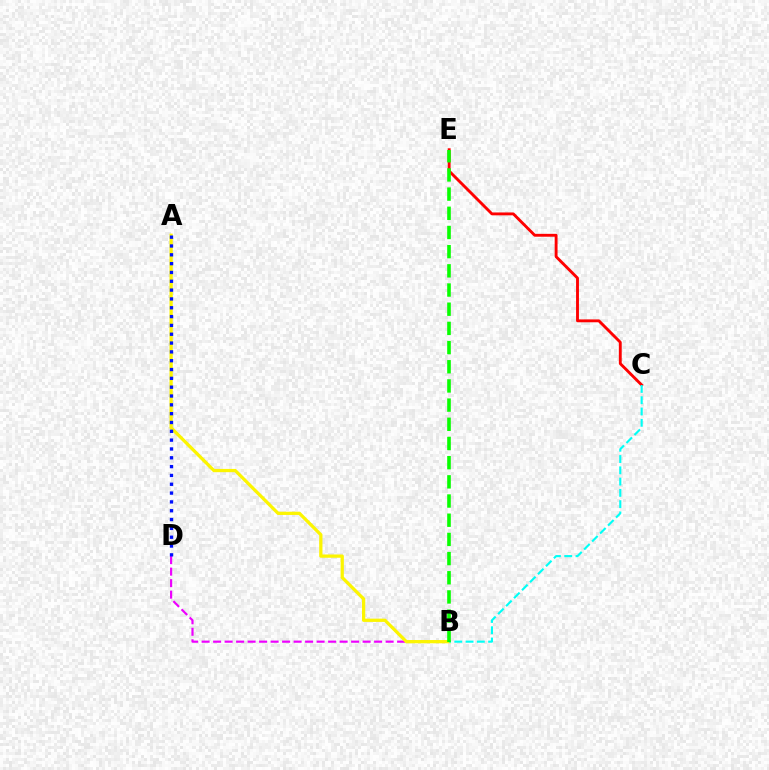{('B', 'D'): [{'color': '#ee00ff', 'line_style': 'dashed', 'thickness': 1.56}], ('C', 'E'): [{'color': '#ff0000', 'line_style': 'solid', 'thickness': 2.07}], ('A', 'B'): [{'color': '#fcf500', 'line_style': 'solid', 'thickness': 2.35}], ('A', 'D'): [{'color': '#0010ff', 'line_style': 'dotted', 'thickness': 2.4}], ('B', 'C'): [{'color': '#00fff6', 'line_style': 'dashed', 'thickness': 1.53}], ('B', 'E'): [{'color': '#08ff00', 'line_style': 'dashed', 'thickness': 2.61}]}